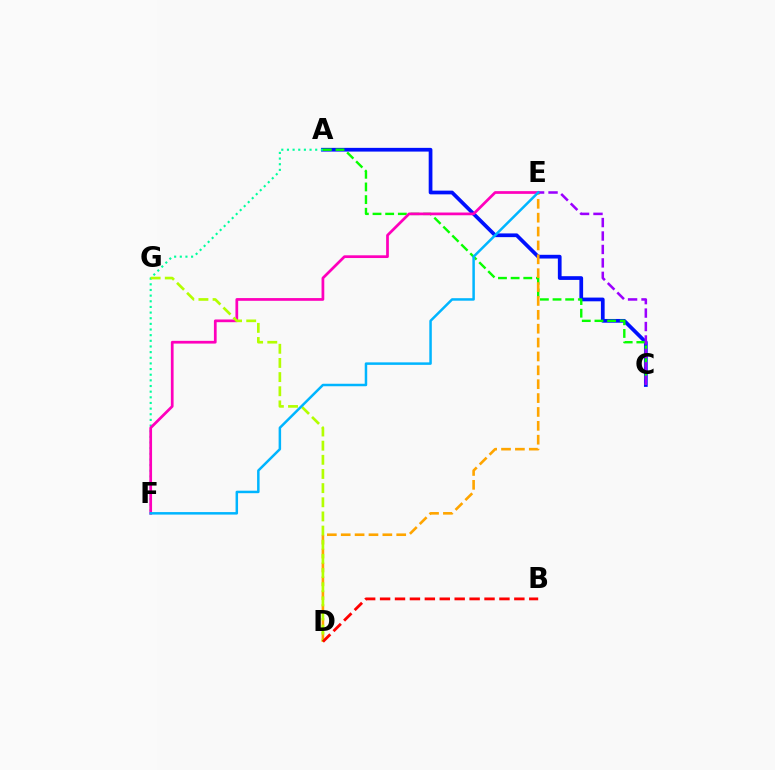{('A', 'C'): [{'color': '#0010ff', 'line_style': 'solid', 'thickness': 2.68}, {'color': '#08ff00', 'line_style': 'dashed', 'thickness': 1.72}], ('A', 'F'): [{'color': '#00ff9d', 'line_style': 'dotted', 'thickness': 1.53}], ('E', 'F'): [{'color': '#ff00bd', 'line_style': 'solid', 'thickness': 1.97}, {'color': '#00b5ff', 'line_style': 'solid', 'thickness': 1.8}], ('D', 'E'): [{'color': '#ffa500', 'line_style': 'dashed', 'thickness': 1.89}], ('D', 'G'): [{'color': '#b3ff00', 'line_style': 'dashed', 'thickness': 1.92}], ('C', 'E'): [{'color': '#9b00ff', 'line_style': 'dashed', 'thickness': 1.83}], ('B', 'D'): [{'color': '#ff0000', 'line_style': 'dashed', 'thickness': 2.03}]}